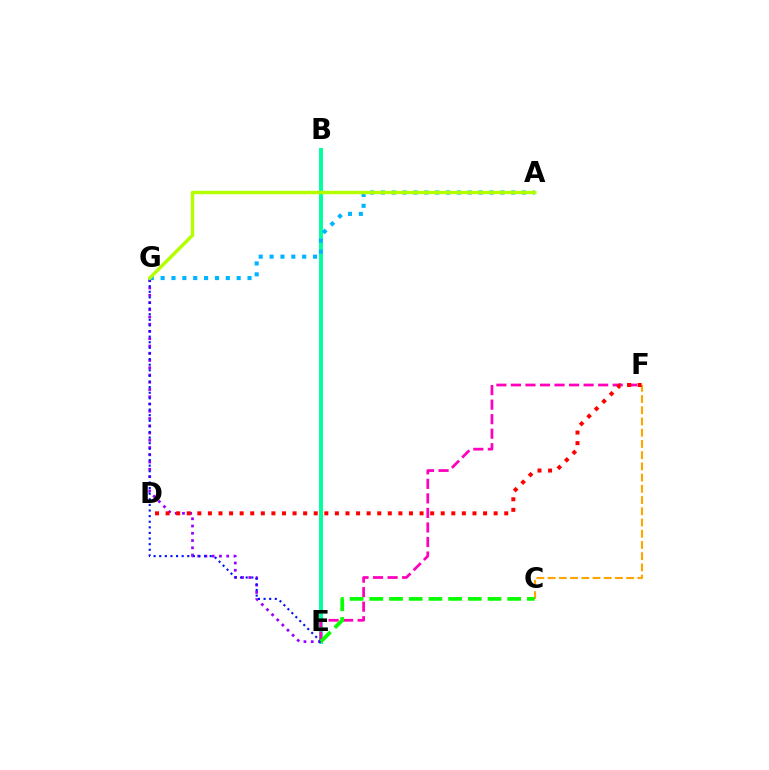{('B', 'E'): [{'color': '#00ff9d', 'line_style': 'solid', 'thickness': 2.82}], ('E', 'F'): [{'color': '#ff00bd', 'line_style': 'dashed', 'thickness': 1.98}], ('E', 'G'): [{'color': '#9b00ff', 'line_style': 'dotted', 'thickness': 1.97}, {'color': '#0010ff', 'line_style': 'dotted', 'thickness': 1.52}], ('A', 'G'): [{'color': '#00b5ff', 'line_style': 'dotted', 'thickness': 2.95}, {'color': '#b3ff00', 'line_style': 'solid', 'thickness': 2.47}], ('C', 'F'): [{'color': '#ffa500', 'line_style': 'dashed', 'thickness': 1.52}], ('D', 'F'): [{'color': '#ff0000', 'line_style': 'dotted', 'thickness': 2.88}], ('C', 'E'): [{'color': '#08ff00', 'line_style': 'dashed', 'thickness': 2.68}]}